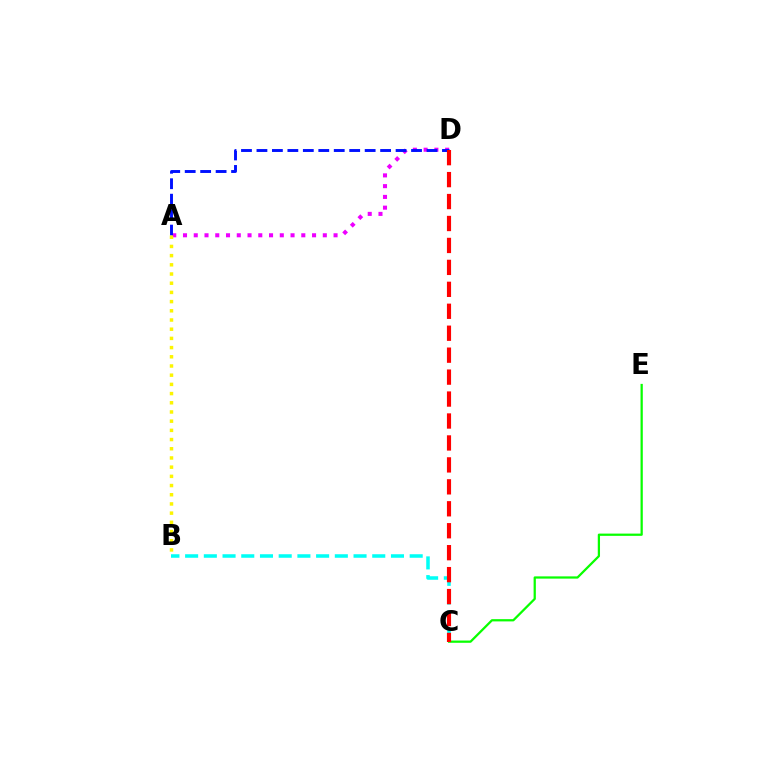{('A', 'D'): [{'color': '#ee00ff', 'line_style': 'dotted', 'thickness': 2.92}, {'color': '#0010ff', 'line_style': 'dashed', 'thickness': 2.1}], ('C', 'E'): [{'color': '#08ff00', 'line_style': 'solid', 'thickness': 1.62}], ('B', 'C'): [{'color': '#00fff6', 'line_style': 'dashed', 'thickness': 2.54}], ('C', 'D'): [{'color': '#ff0000', 'line_style': 'dashed', 'thickness': 2.98}], ('A', 'B'): [{'color': '#fcf500', 'line_style': 'dotted', 'thickness': 2.5}]}